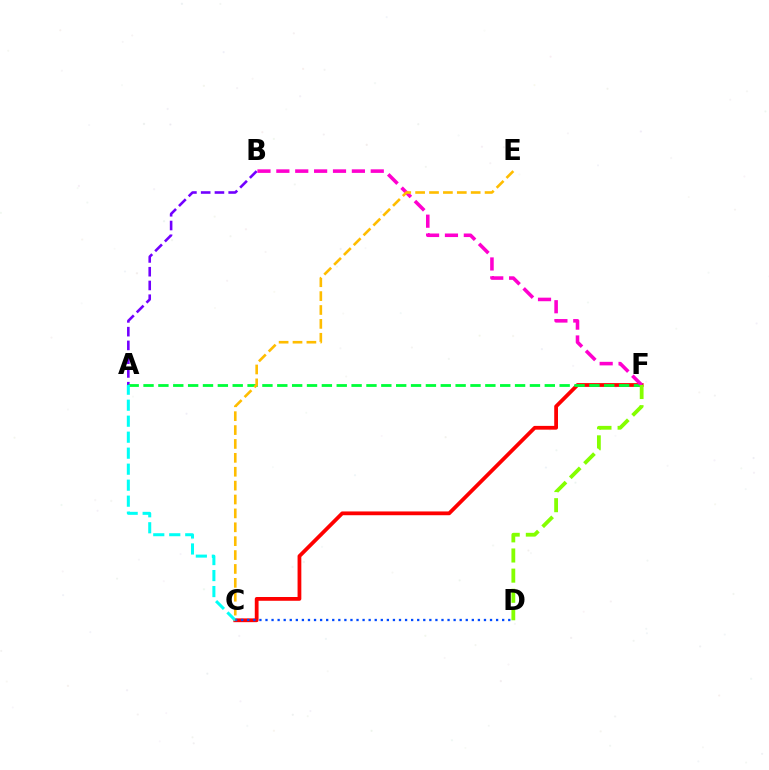{('C', 'F'): [{'color': '#ff0000', 'line_style': 'solid', 'thickness': 2.72}], ('A', 'B'): [{'color': '#7200ff', 'line_style': 'dashed', 'thickness': 1.87}], ('A', 'F'): [{'color': '#00ff39', 'line_style': 'dashed', 'thickness': 2.02}], ('A', 'C'): [{'color': '#00fff6', 'line_style': 'dashed', 'thickness': 2.17}], ('B', 'F'): [{'color': '#ff00cf', 'line_style': 'dashed', 'thickness': 2.57}], ('C', 'D'): [{'color': '#004bff', 'line_style': 'dotted', 'thickness': 1.65}], ('D', 'F'): [{'color': '#84ff00', 'line_style': 'dashed', 'thickness': 2.74}], ('C', 'E'): [{'color': '#ffbd00', 'line_style': 'dashed', 'thickness': 1.89}]}